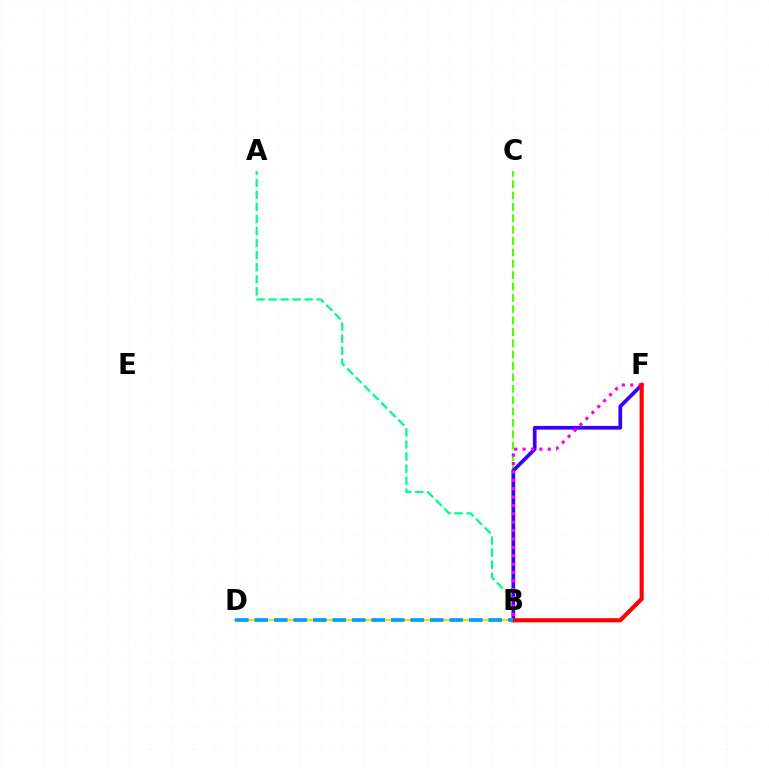{('A', 'B'): [{'color': '#00ff86', 'line_style': 'dashed', 'thickness': 1.64}], ('B', 'C'): [{'color': '#4fff00', 'line_style': 'dashed', 'thickness': 1.54}], ('B', 'F'): [{'color': '#3700ff', 'line_style': 'solid', 'thickness': 2.68}, {'color': '#ff00ed', 'line_style': 'dotted', 'thickness': 2.28}, {'color': '#ff0000', 'line_style': 'solid', 'thickness': 2.98}], ('B', 'D'): [{'color': '#ffd500', 'line_style': 'solid', 'thickness': 1.7}, {'color': '#009eff', 'line_style': 'dashed', 'thickness': 2.65}]}